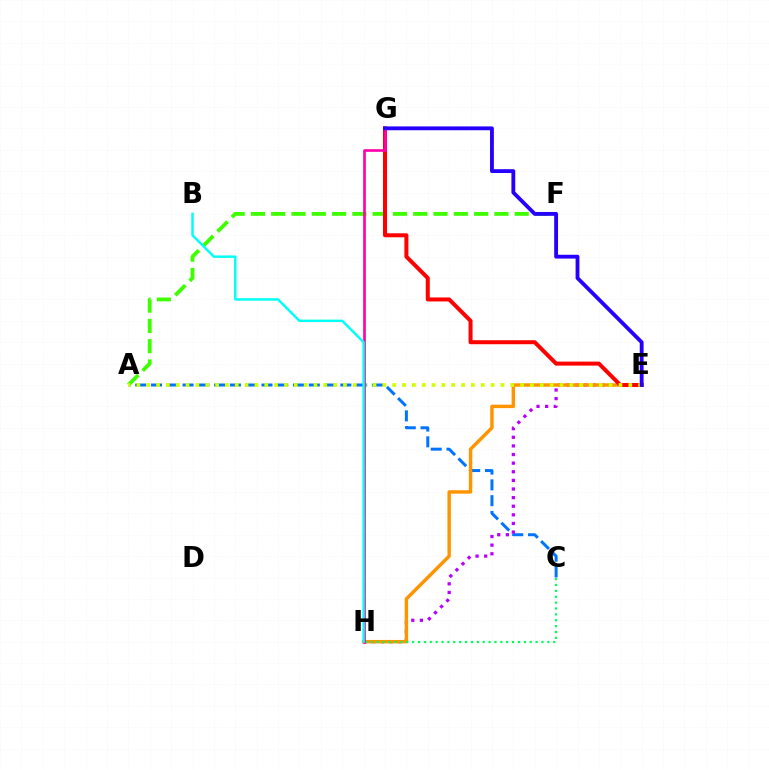{('A', 'C'): [{'color': '#0074ff', 'line_style': 'dashed', 'thickness': 2.14}], ('A', 'F'): [{'color': '#3dff00', 'line_style': 'dashed', 'thickness': 2.76}], ('E', 'H'): [{'color': '#b900ff', 'line_style': 'dotted', 'thickness': 2.34}, {'color': '#ff9400', 'line_style': 'solid', 'thickness': 2.48}], ('E', 'G'): [{'color': '#ff0000', 'line_style': 'solid', 'thickness': 2.88}, {'color': '#2500ff', 'line_style': 'solid', 'thickness': 2.76}], ('C', 'H'): [{'color': '#00ff5c', 'line_style': 'dotted', 'thickness': 1.6}], ('A', 'E'): [{'color': '#d1ff00', 'line_style': 'dotted', 'thickness': 2.67}], ('G', 'H'): [{'color': '#ff00ac', 'line_style': 'solid', 'thickness': 1.91}], ('B', 'H'): [{'color': '#00fff6', 'line_style': 'solid', 'thickness': 1.76}]}